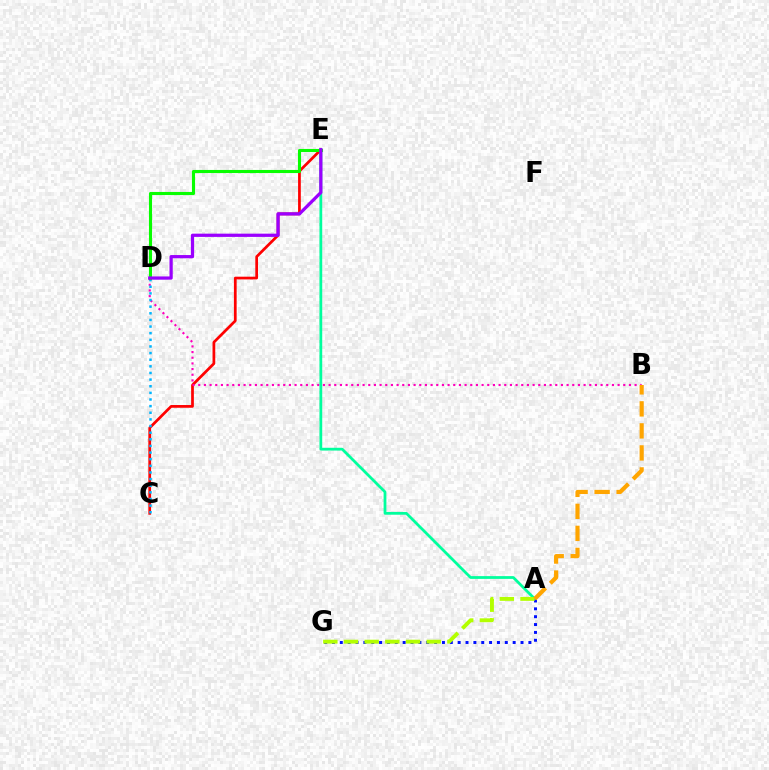{('C', 'E'): [{'color': '#ff0000', 'line_style': 'solid', 'thickness': 1.97}], ('B', 'D'): [{'color': '#ff00bd', 'line_style': 'dotted', 'thickness': 1.54}], ('A', 'E'): [{'color': '#00ff9d', 'line_style': 'solid', 'thickness': 1.99}], ('C', 'D'): [{'color': '#00b5ff', 'line_style': 'dotted', 'thickness': 1.8}], ('D', 'E'): [{'color': '#08ff00', 'line_style': 'solid', 'thickness': 2.23}, {'color': '#9b00ff', 'line_style': 'solid', 'thickness': 2.33}], ('A', 'G'): [{'color': '#0010ff', 'line_style': 'dotted', 'thickness': 2.13}, {'color': '#b3ff00', 'line_style': 'dashed', 'thickness': 2.81}], ('A', 'B'): [{'color': '#ffa500', 'line_style': 'dashed', 'thickness': 2.99}]}